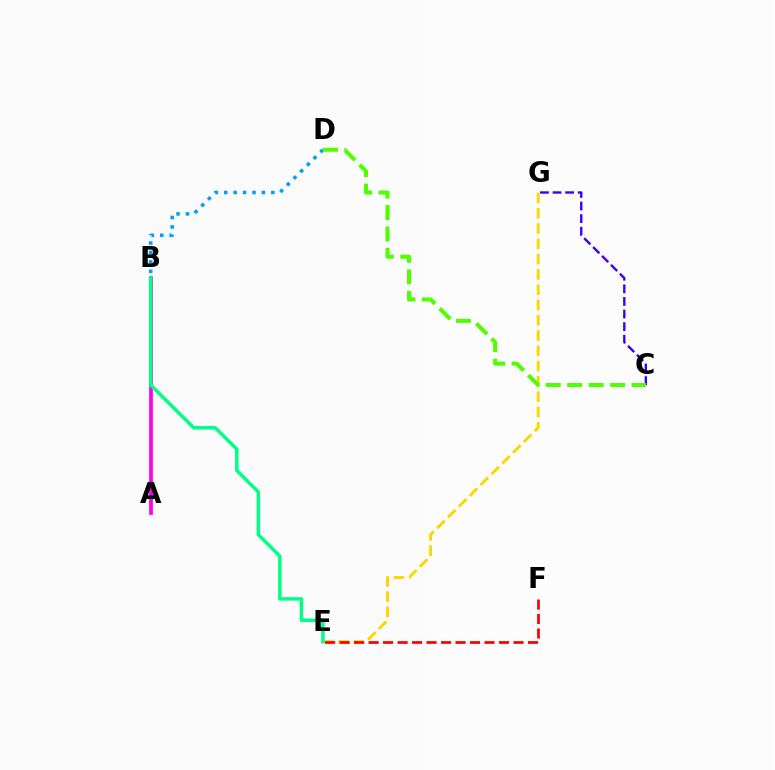{('E', 'G'): [{'color': '#ffd500', 'line_style': 'dashed', 'thickness': 2.08}], ('E', 'F'): [{'color': '#ff0000', 'line_style': 'dashed', 'thickness': 1.97}], ('B', 'D'): [{'color': '#009eff', 'line_style': 'dotted', 'thickness': 2.56}], ('C', 'G'): [{'color': '#3700ff', 'line_style': 'dashed', 'thickness': 1.71}], ('A', 'B'): [{'color': '#ff00ed', 'line_style': 'solid', 'thickness': 2.68}], ('C', 'D'): [{'color': '#4fff00', 'line_style': 'dashed', 'thickness': 2.92}], ('B', 'E'): [{'color': '#00ff86', 'line_style': 'solid', 'thickness': 2.5}]}